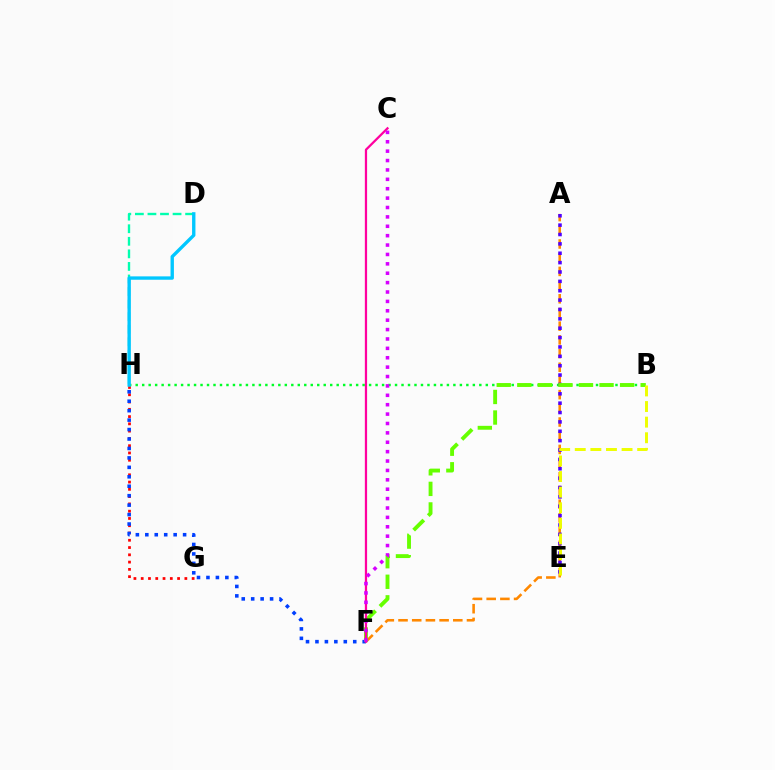{('G', 'H'): [{'color': '#ff0000', 'line_style': 'dotted', 'thickness': 1.98}], ('B', 'H'): [{'color': '#00ff27', 'line_style': 'dotted', 'thickness': 1.76}], ('D', 'H'): [{'color': '#00ffaf', 'line_style': 'dashed', 'thickness': 1.71}, {'color': '#00c7ff', 'line_style': 'solid', 'thickness': 2.42}], ('A', 'F'): [{'color': '#ff8800', 'line_style': 'dashed', 'thickness': 1.86}], ('A', 'E'): [{'color': '#4f00ff', 'line_style': 'dotted', 'thickness': 2.55}], ('F', 'H'): [{'color': '#003fff', 'line_style': 'dotted', 'thickness': 2.57}], ('B', 'F'): [{'color': '#66ff00', 'line_style': 'dashed', 'thickness': 2.79}], ('B', 'E'): [{'color': '#eeff00', 'line_style': 'dashed', 'thickness': 2.12}], ('C', 'F'): [{'color': '#ff00a0', 'line_style': 'solid', 'thickness': 1.62}, {'color': '#d600ff', 'line_style': 'dotted', 'thickness': 2.55}]}